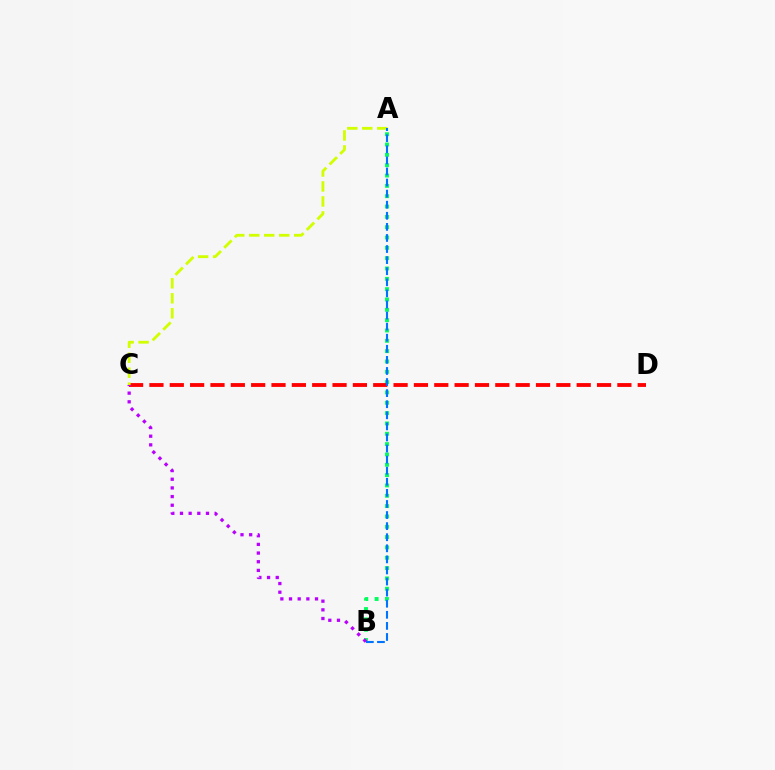{('A', 'B'): [{'color': '#00ff5c', 'line_style': 'dotted', 'thickness': 2.81}, {'color': '#0074ff', 'line_style': 'dashed', 'thickness': 1.51}], ('C', 'D'): [{'color': '#ff0000', 'line_style': 'dashed', 'thickness': 2.76}], ('A', 'C'): [{'color': '#d1ff00', 'line_style': 'dashed', 'thickness': 2.04}], ('B', 'C'): [{'color': '#b900ff', 'line_style': 'dotted', 'thickness': 2.36}]}